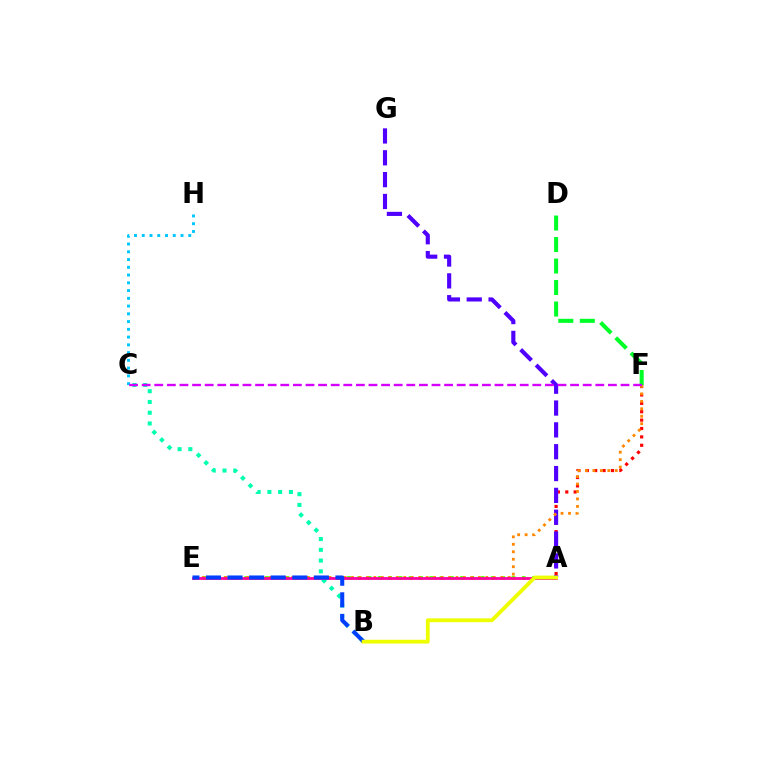{('A', 'F'): [{'color': '#ff0000', 'line_style': 'dotted', 'thickness': 2.28}], ('A', 'G'): [{'color': '#4f00ff', 'line_style': 'dashed', 'thickness': 2.97}], ('D', 'F'): [{'color': '#00ff27', 'line_style': 'dashed', 'thickness': 2.92}], ('A', 'E'): [{'color': '#66ff00', 'line_style': 'dotted', 'thickness': 2.79}, {'color': '#ff00a0', 'line_style': 'solid', 'thickness': 2.01}], ('E', 'F'): [{'color': '#ff8800', 'line_style': 'dotted', 'thickness': 2.03}], ('B', 'C'): [{'color': '#00ffaf', 'line_style': 'dotted', 'thickness': 2.92}], ('C', 'H'): [{'color': '#00c7ff', 'line_style': 'dotted', 'thickness': 2.11}], ('B', 'E'): [{'color': '#003fff', 'line_style': 'dashed', 'thickness': 2.93}], ('C', 'F'): [{'color': '#d600ff', 'line_style': 'dashed', 'thickness': 1.71}], ('A', 'B'): [{'color': '#eeff00', 'line_style': 'solid', 'thickness': 2.73}]}